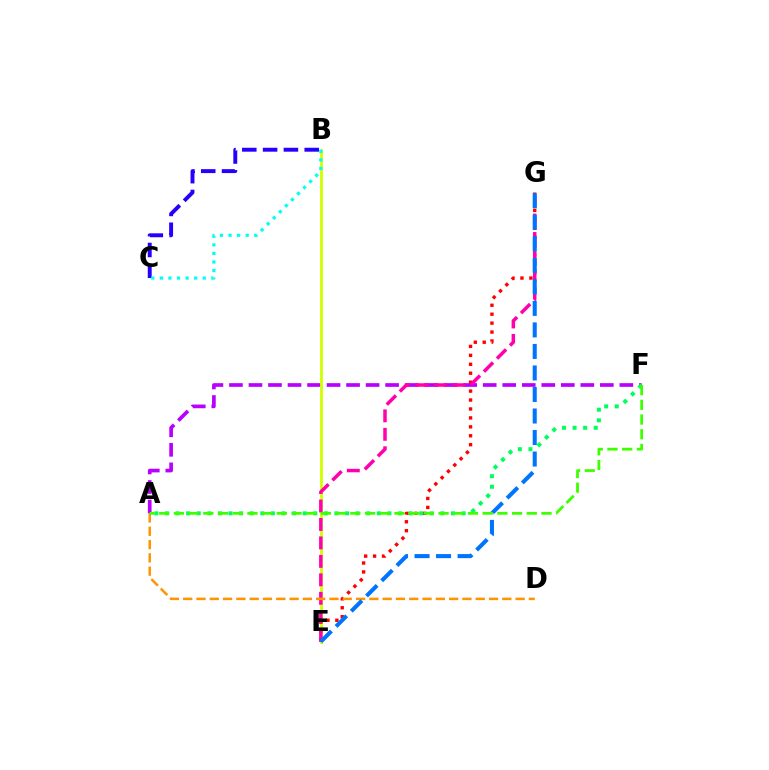{('A', 'F'): [{'color': '#b900ff', 'line_style': 'dashed', 'thickness': 2.65}, {'color': '#00ff5c', 'line_style': 'dotted', 'thickness': 2.88}, {'color': '#3dff00', 'line_style': 'dashed', 'thickness': 2.0}], ('B', 'C'): [{'color': '#2500ff', 'line_style': 'dashed', 'thickness': 2.83}, {'color': '#00fff6', 'line_style': 'dotted', 'thickness': 2.33}], ('B', 'E'): [{'color': '#d1ff00', 'line_style': 'solid', 'thickness': 2.04}], ('E', 'G'): [{'color': '#ff0000', 'line_style': 'dotted', 'thickness': 2.43}, {'color': '#ff00ac', 'line_style': 'dashed', 'thickness': 2.51}, {'color': '#0074ff', 'line_style': 'dashed', 'thickness': 2.92}], ('A', 'D'): [{'color': '#ff9400', 'line_style': 'dashed', 'thickness': 1.81}]}